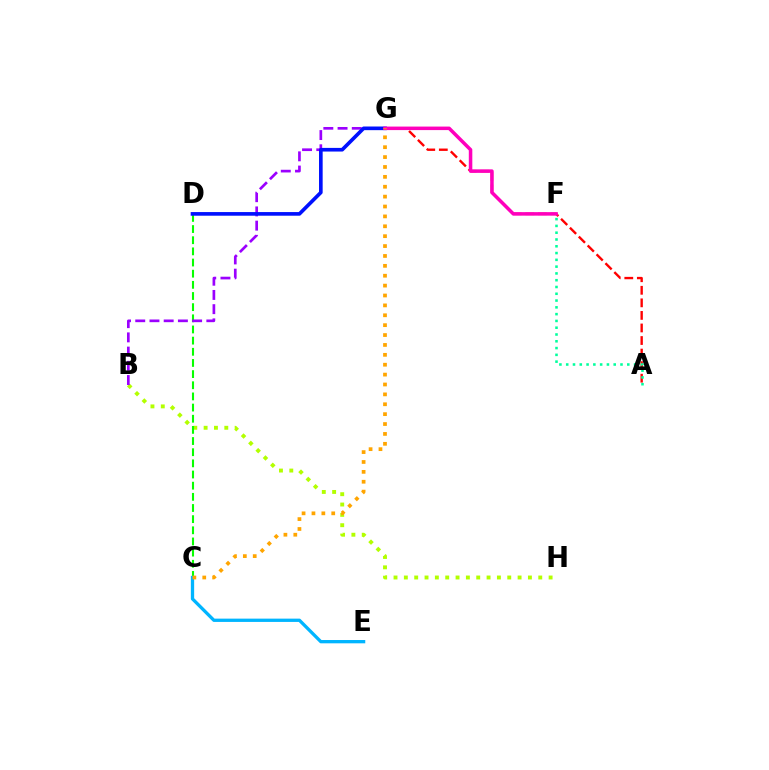{('B', 'H'): [{'color': '#b3ff00', 'line_style': 'dotted', 'thickness': 2.81}], ('C', 'D'): [{'color': '#08ff00', 'line_style': 'dashed', 'thickness': 1.52}], ('A', 'G'): [{'color': '#ff0000', 'line_style': 'dashed', 'thickness': 1.71}], ('B', 'G'): [{'color': '#9b00ff', 'line_style': 'dashed', 'thickness': 1.93}], ('D', 'G'): [{'color': '#0010ff', 'line_style': 'solid', 'thickness': 2.63}], ('C', 'E'): [{'color': '#00b5ff', 'line_style': 'solid', 'thickness': 2.37}], ('F', 'G'): [{'color': '#ff00bd', 'line_style': 'solid', 'thickness': 2.53}], ('C', 'G'): [{'color': '#ffa500', 'line_style': 'dotted', 'thickness': 2.69}], ('A', 'F'): [{'color': '#00ff9d', 'line_style': 'dotted', 'thickness': 1.84}]}